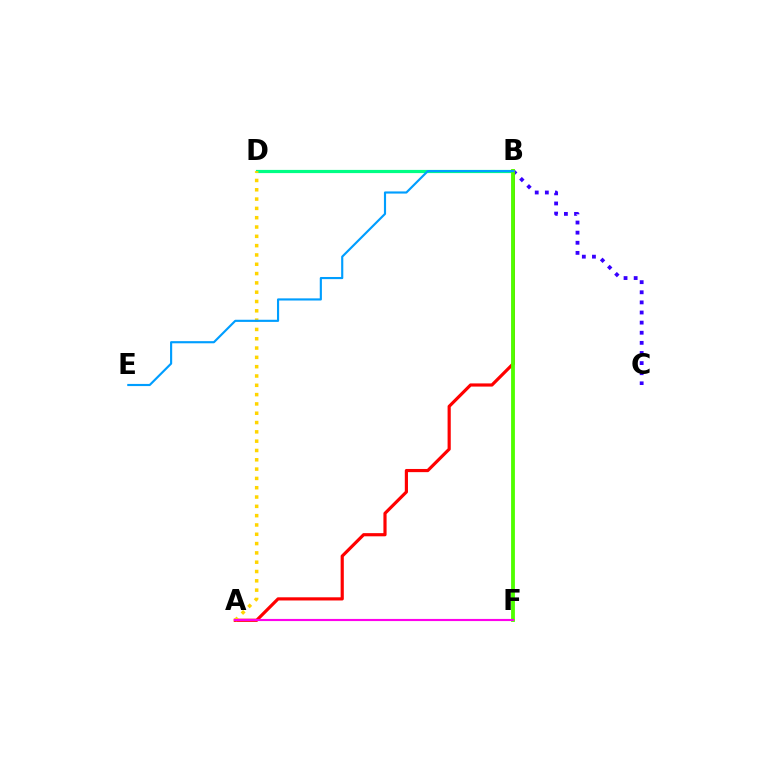{('B', 'C'): [{'color': '#3700ff', 'line_style': 'dotted', 'thickness': 2.75}], ('B', 'D'): [{'color': '#00ff86', 'line_style': 'solid', 'thickness': 2.3}], ('A', 'B'): [{'color': '#ff0000', 'line_style': 'solid', 'thickness': 2.28}], ('B', 'F'): [{'color': '#4fff00', 'line_style': 'solid', 'thickness': 2.75}], ('A', 'D'): [{'color': '#ffd500', 'line_style': 'dotted', 'thickness': 2.53}], ('B', 'E'): [{'color': '#009eff', 'line_style': 'solid', 'thickness': 1.55}], ('A', 'F'): [{'color': '#ff00ed', 'line_style': 'solid', 'thickness': 1.54}]}